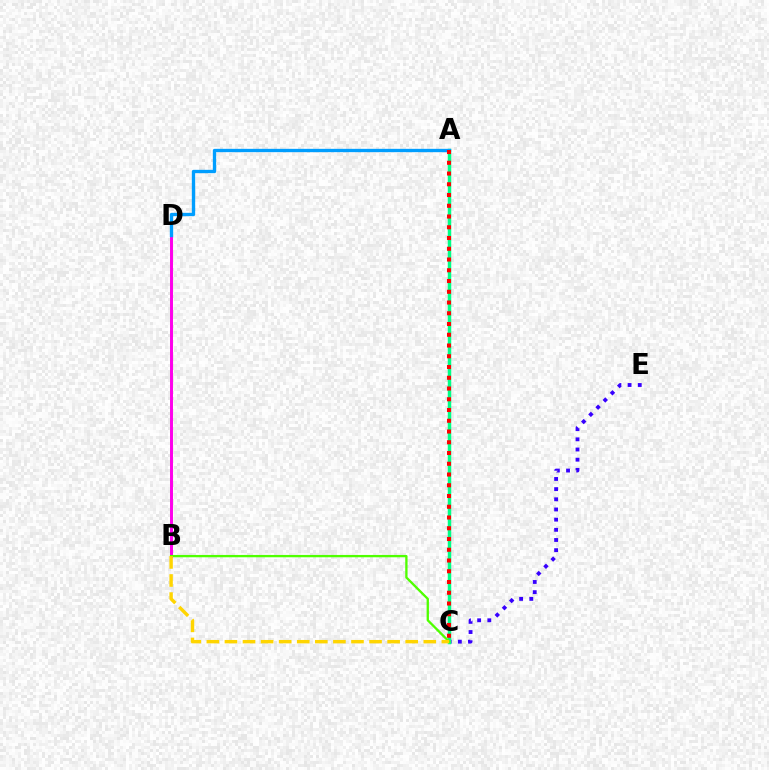{('C', 'E'): [{'color': '#3700ff', 'line_style': 'dotted', 'thickness': 2.76}], ('A', 'C'): [{'color': '#00ff86', 'line_style': 'solid', 'thickness': 2.51}, {'color': '#ff0000', 'line_style': 'dotted', 'thickness': 2.92}], ('B', 'D'): [{'color': '#ff00ed', 'line_style': 'solid', 'thickness': 2.13}], ('A', 'D'): [{'color': '#009eff', 'line_style': 'solid', 'thickness': 2.4}], ('B', 'C'): [{'color': '#4fff00', 'line_style': 'solid', 'thickness': 1.67}, {'color': '#ffd500', 'line_style': 'dashed', 'thickness': 2.46}]}